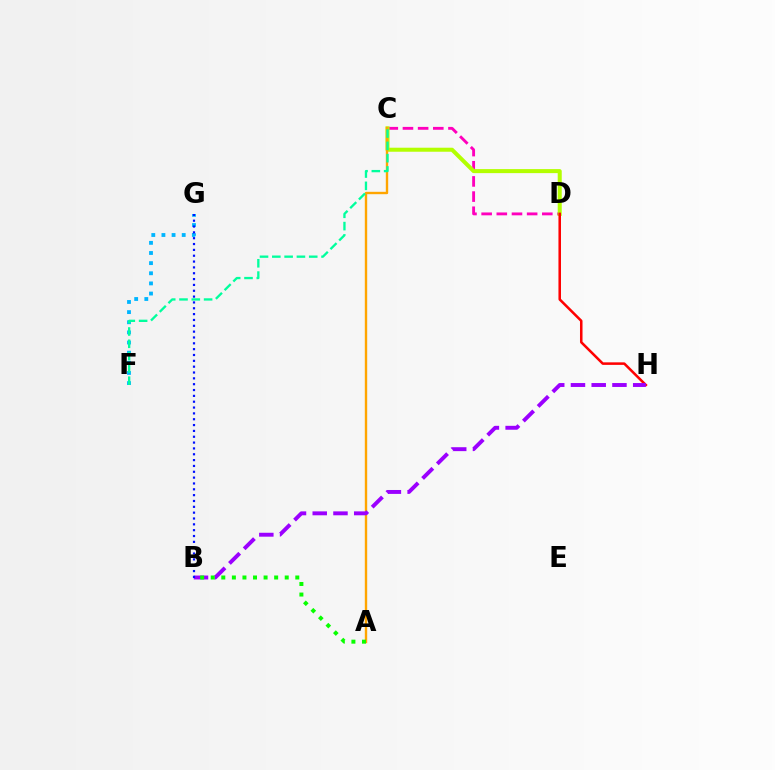{('C', 'D'): [{'color': '#ff00bd', 'line_style': 'dashed', 'thickness': 2.06}, {'color': '#b3ff00', 'line_style': 'solid', 'thickness': 2.9}], ('A', 'C'): [{'color': '#ffa500', 'line_style': 'solid', 'thickness': 1.72}], ('D', 'H'): [{'color': '#ff0000', 'line_style': 'solid', 'thickness': 1.83}], ('B', 'H'): [{'color': '#9b00ff', 'line_style': 'dashed', 'thickness': 2.82}], ('A', 'B'): [{'color': '#08ff00', 'line_style': 'dotted', 'thickness': 2.87}], ('F', 'G'): [{'color': '#00b5ff', 'line_style': 'dotted', 'thickness': 2.75}], ('C', 'F'): [{'color': '#00ff9d', 'line_style': 'dashed', 'thickness': 1.67}], ('B', 'G'): [{'color': '#0010ff', 'line_style': 'dotted', 'thickness': 1.59}]}